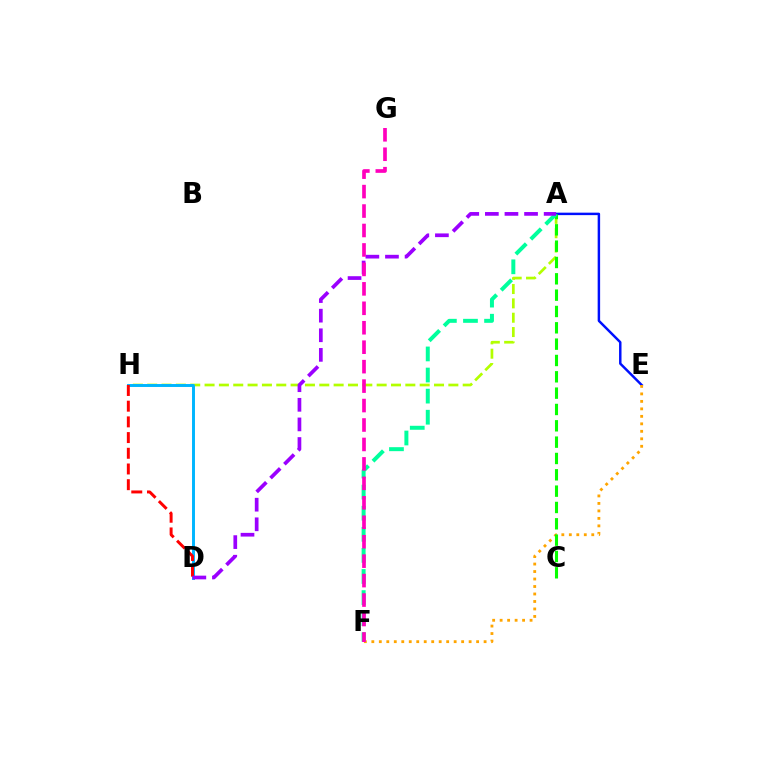{('A', 'H'): [{'color': '#b3ff00', 'line_style': 'dashed', 'thickness': 1.95}], ('D', 'H'): [{'color': '#00b5ff', 'line_style': 'solid', 'thickness': 2.12}, {'color': '#ff0000', 'line_style': 'dashed', 'thickness': 2.13}], ('A', 'E'): [{'color': '#0010ff', 'line_style': 'solid', 'thickness': 1.77}], ('E', 'F'): [{'color': '#ffa500', 'line_style': 'dotted', 'thickness': 2.03}], ('A', 'C'): [{'color': '#08ff00', 'line_style': 'dashed', 'thickness': 2.22}], ('A', 'F'): [{'color': '#00ff9d', 'line_style': 'dashed', 'thickness': 2.87}], ('A', 'D'): [{'color': '#9b00ff', 'line_style': 'dashed', 'thickness': 2.66}], ('F', 'G'): [{'color': '#ff00bd', 'line_style': 'dashed', 'thickness': 2.64}]}